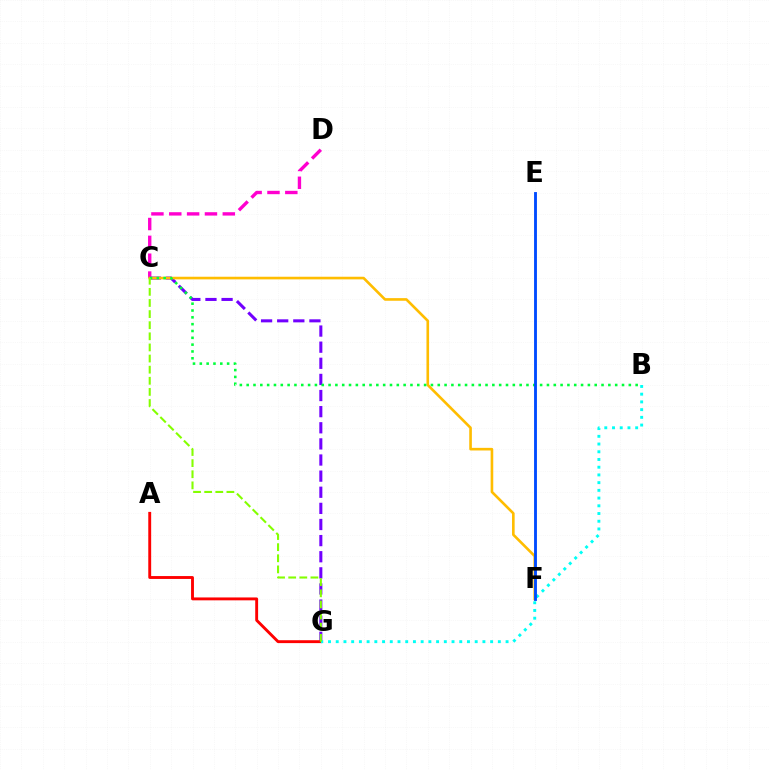{('C', 'D'): [{'color': '#ff00cf', 'line_style': 'dashed', 'thickness': 2.42}], ('C', 'G'): [{'color': '#7200ff', 'line_style': 'dashed', 'thickness': 2.19}, {'color': '#84ff00', 'line_style': 'dashed', 'thickness': 1.51}], ('A', 'G'): [{'color': '#ff0000', 'line_style': 'solid', 'thickness': 2.08}], ('B', 'G'): [{'color': '#00fff6', 'line_style': 'dotted', 'thickness': 2.1}], ('C', 'F'): [{'color': '#ffbd00', 'line_style': 'solid', 'thickness': 1.89}], ('B', 'C'): [{'color': '#00ff39', 'line_style': 'dotted', 'thickness': 1.85}], ('E', 'F'): [{'color': '#004bff', 'line_style': 'solid', 'thickness': 2.06}]}